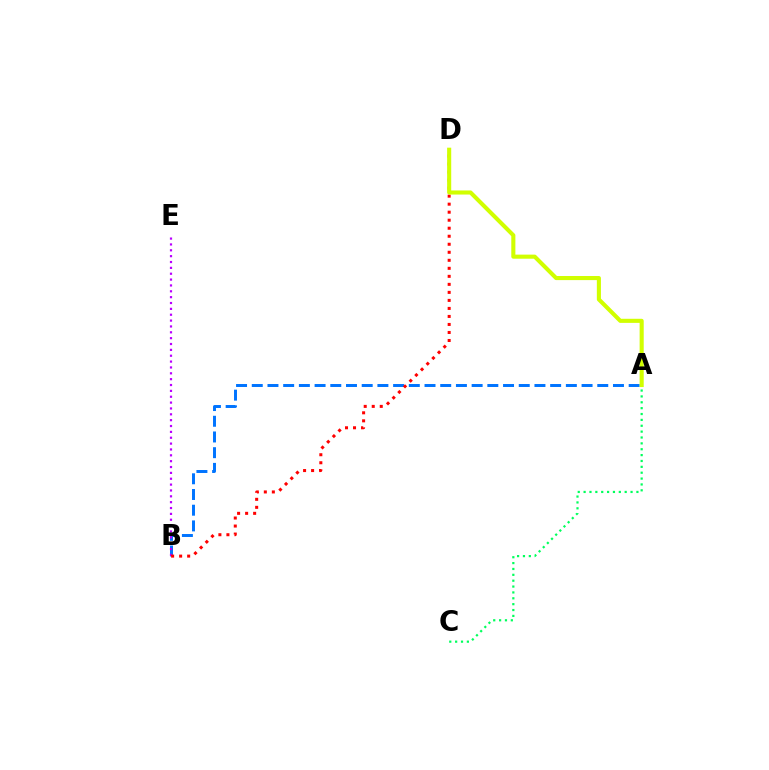{('A', 'B'): [{'color': '#0074ff', 'line_style': 'dashed', 'thickness': 2.13}], ('B', 'E'): [{'color': '#b900ff', 'line_style': 'dotted', 'thickness': 1.59}], ('A', 'C'): [{'color': '#00ff5c', 'line_style': 'dotted', 'thickness': 1.59}], ('B', 'D'): [{'color': '#ff0000', 'line_style': 'dotted', 'thickness': 2.18}], ('A', 'D'): [{'color': '#d1ff00', 'line_style': 'solid', 'thickness': 2.95}]}